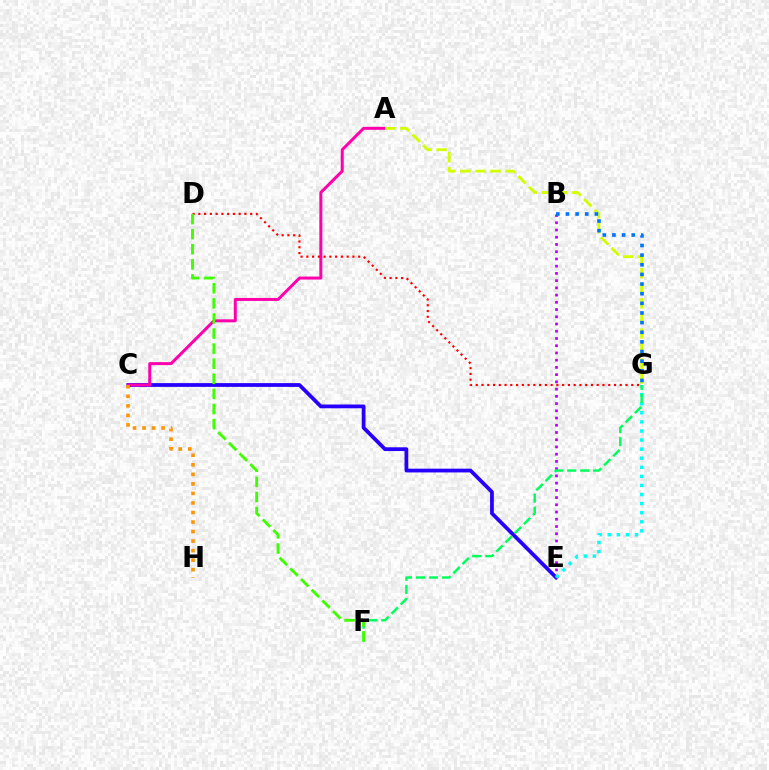{('C', 'E'): [{'color': '#2500ff', 'line_style': 'solid', 'thickness': 2.71}], ('A', 'C'): [{'color': '#ff00ac', 'line_style': 'solid', 'thickness': 2.15}], ('B', 'E'): [{'color': '#b900ff', 'line_style': 'dotted', 'thickness': 1.96}], ('A', 'G'): [{'color': '#d1ff00', 'line_style': 'dashed', 'thickness': 2.05}], ('B', 'G'): [{'color': '#0074ff', 'line_style': 'dotted', 'thickness': 2.62}], ('E', 'G'): [{'color': '#00fff6', 'line_style': 'dotted', 'thickness': 2.47}], ('F', 'G'): [{'color': '#00ff5c', 'line_style': 'dashed', 'thickness': 1.77}], ('D', 'G'): [{'color': '#ff0000', 'line_style': 'dotted', 'thickness': 1.56}], ('C', 'H'): [{'color': '#ff9400', 'line_style': 'dotted', 'thickness': 2.59}], ('D', 'F'): [{'color': '#3dff00', 'line_style': 'dashed', 'thickness': 2.05}]}